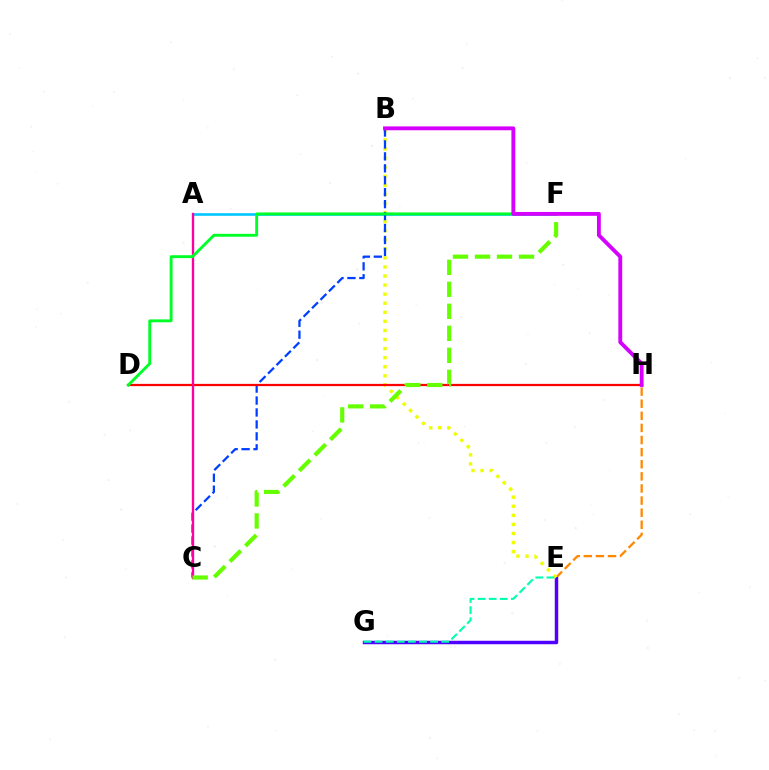{('E', 'H'): [{'color': '#ff8800', 'line_style': 'dashed', 'thickness': 1.65}], ('E', 'G'): [{'color': '#4f00ff', 'line_style': 'solid', 'thickness': 2.49}, {'color': '#00ffaf', 'line_style': 'dashed', 'thickness': 1.51}], ('B', 'E'): [{'color': '#eeff00', 'line_style': 'dotted', 'thickness': 2.46}], ('A', 'F'): [{'color': '#00c7ff', 'line_style': 'solid', 'thickness': 1.88}], ('B', 'C'): [{'color': '#003fff', 'line_style': 'dashed', 'thickness': 1.62}], ('D', 'H'): [{'color': '#ff0000', 'line_style': 'solid', 'thickness': 1.62}], ('A', 'C'): [{'color': '#ff00a0', 'line_style': 'solid', 'thickness': 1.69}], ('D', 'F'): [{'color': '#00ff27', 'line_style': 'solid', 'thickness': 2.08}], ('C', 'F'): [{'color': '#66ff00', 'line_style': 'dashed', 'thickness': 2.99}], ('B', 'H'): [{'color': '#d600ff', 'line_style': 'solid', 'thickness': 2.78}]}